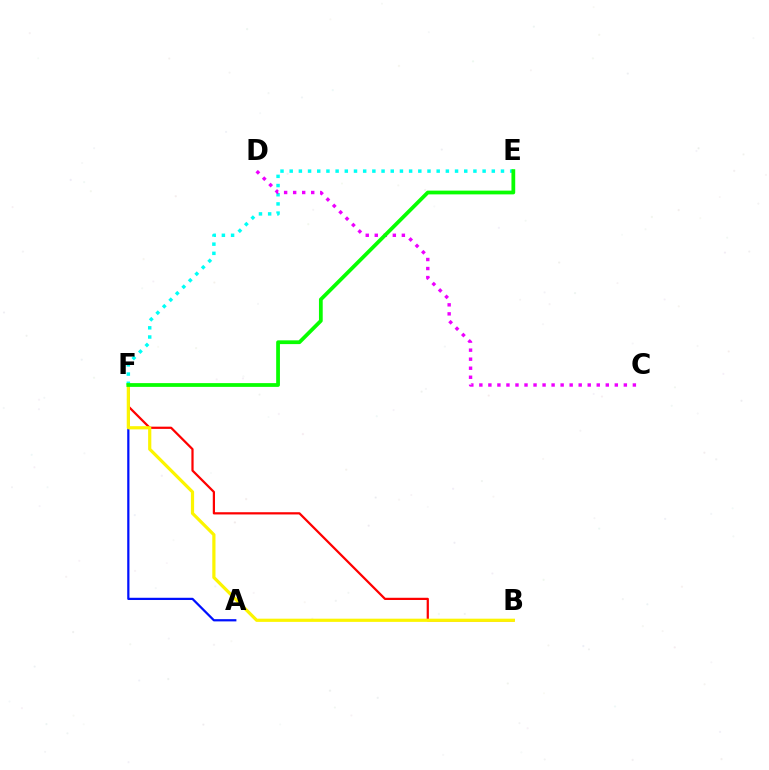{('B', 'F'): [{'color': '#ff0000', 'line_style': 'solid', 'thickness': 1.61}, {'color': '#fcf500', 'line_style': 'solid', 'thickness': 2.3}], ('E', 'F'): [{'color': '#00fff6', 'line_style': 'dotted', 'thickness': 2.5}, {'color': '#08ff00', 'line_style': 'solid', 'thickness': 2.71}], ('C', 'D'): [{'color': '#ee00ff', 'line_style': 'dotted', 'thickness': 2.45}], ('A', 'F'): [{'color': '#0010ff', 'line_style': 'solid', 'thickness': 1.61}]}